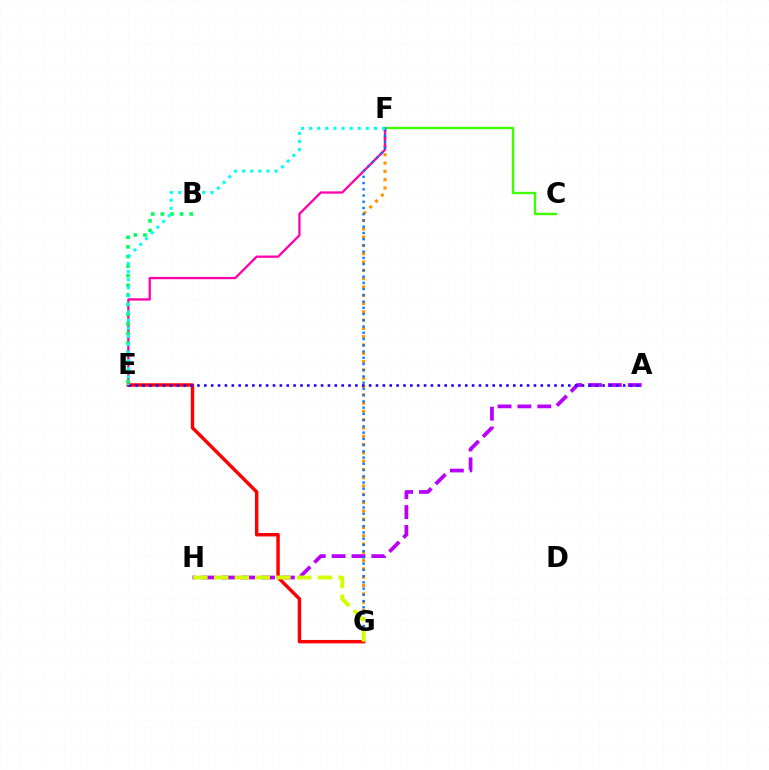{('F', 'G'): [{'color': '#ff9400', 'line_style': 'dotted', 'thickness': 2.25}, {'color': '#0074ff', 'line_style': 'dotted', 'thickness': 1.7}], ('A', 'H'): [{'color': '#b900ff', 'line_style': 'dashed', 'thickness': 2.7}], ('C', 'F'): [{'color': '#3dff00', 'line_style': 'solid', 'thickness': 1.72}], ('E', 'F'): [{'color': '#ff00ac', 'line_style': 'solid', 'thickness': 1.65}, {'color': '#00fff6', 'line_style': 'dotted', 'thickness': 2.2}], ('B', 'E'): [{'color': '#00ff5c', 'line_style': 'dotted', 'thickness': 2.61}], ('E', 'G'): [{'color': '#ff0000', 'line_style': 'solid', 'thickness': 2.47}], ('A', 'E'): [{'color': '#2500ff', 'line_style': 'dotted', 'thickness': 1.87}], ('G', 'H'): [{'color': '#d1ff00', 'line_style': 'dashed', 'thickness': 2.82}]}